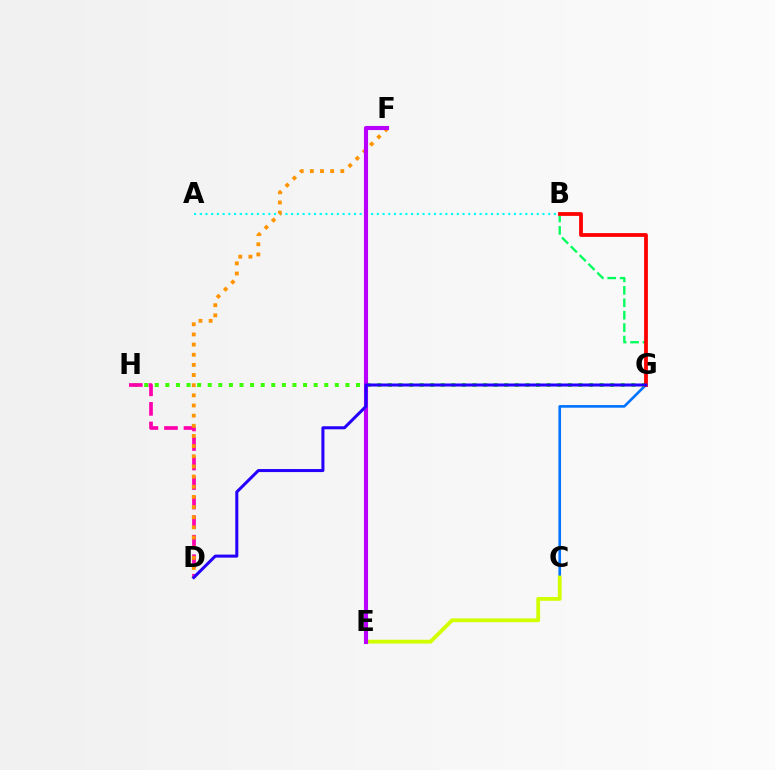{('C', 'G'): [{'color': '#0074ff', 'line_style': 'solid', 'thickness': 1.9}], ('A', 'B'): [{'color': '#00fff6', 'line_style': 'dotted', 'thickness': 1.55}], ('G', 'H'): [{'color': '#3dff00', 'line_style': 'dotted', 'thickness': 2.88}], ('D', 'H'): [{'color': '#ff00ac', 'line_style': 'dashed', 'thickness': 2.65}], ('B', 'G'): [{'color': '#00ff5c', 'line_style': 'dashed', 'thickness': 1.69}, {'color': '#ff0000', 'line_style': 'solid', 'thickness': 2.72}], ('D', 'F'): [{'color': '#ff9400', 'line_style': 'dotted', 'thickness': 2.76}], ('C', 'E'): [{'color': '#d1ff00', 'line_style': 'solid', 'thickness': 2.75}], ('E', 'F'): [{'color': '#b900ff', 'line_style': 'solid', 'thickness': 2.96}], ('D', 'G'): [{'color': '#2500ff', 'line_style': 'solid', 'thickness': 2.18}]}